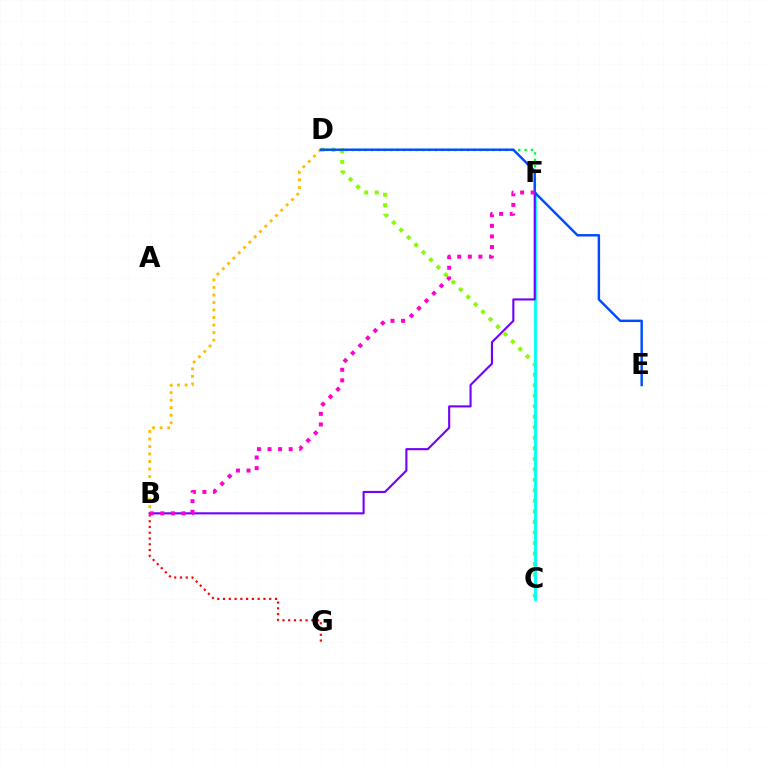{('C', 'D'): [{'color': '#84ff00', 'line_style': 'dotted', 'thickness': 2.86}], ('C', 'F'): [{'color': '#00fff6', 'line_style': 'solid', 'thickness': 2.03}], ('B', 'D'): [{'color': '#ffbd00', 'line_style': 'dotted', 'thickness': 2.04}], ('B', 'F'): [{'color': '#7200ff', 'line_style': 'solid', 'thickness': 1.52}, {'color': '#ff00cf', 'line_style': 'dotted', 'thickness': 2.88}], ('B', 'G'): [{'color': '#ff0000', 'line_style': 'dotted', 'thickness': 1.57}], ('D', 'F'): [{'color': '#00ff39', 'line_style': 'dotted', 'thickness': 1.74}], ('D', 'E'): [{'color': '#004bff', 'line_style': 'solid', 'thickness': 1.75}]}